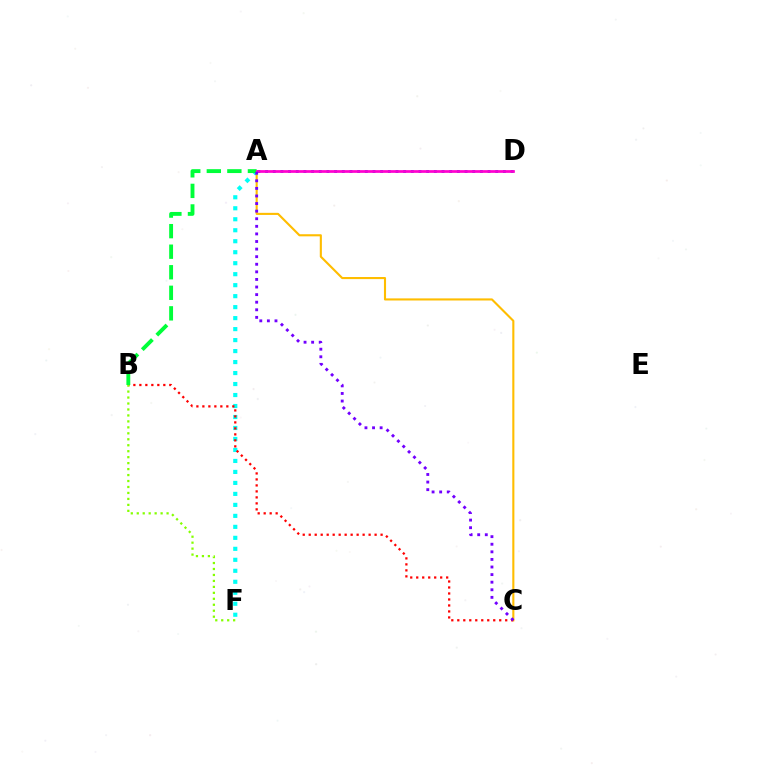{('A', 'C'): [{'color': '#ffbd00', 'line_style': 'solid', 'thickness': 1.52}, {'color': '#7200ff', 'line_style': 'dotted', 'thickness': 2.06}], ('A', 'D'): [{'color': '#004bff', 'line_style': 'dotted', 'thickness': 2.08}, {'color': '#ff00cf', 'line_style': 'solid', 'thickness': 1.95}], ('A', 'F'): [{'color': '#00fff6', 'line_style': 'dotted', 'thickness': 2.98}], ('B', 'C'): [{'color': '#ff0000', 'line_style': 'dotted', 'thickness': 1.63}], ('A', 'B'): [{'color': '#00ff39', 'line_style': 'dashed', 'thickness': 2.79}], ('B', 'F'): [{'color': '#84ff00', 'line_style': 'dotted', 'thickness': 1.62}]}